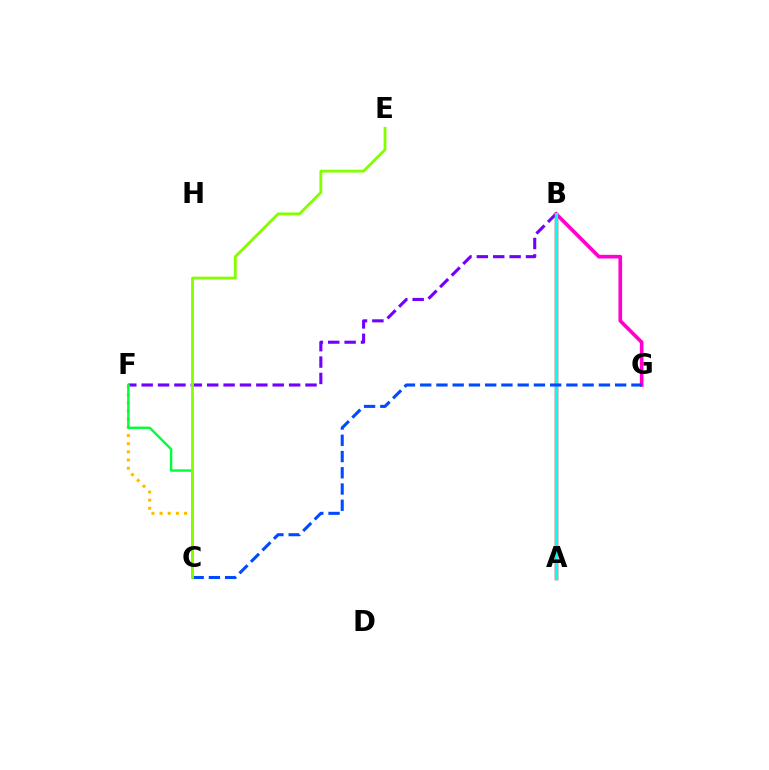{('A', 'B'): [{'color': '#ff0000', 'line_style': 'solid', 'thickness': 2.5}, {'color': '#00fff6', 'line_style': 'solid', 'thickness': 2.39}], ('B', 'F'): [{'color': '#7200ff', 'line_style': 'dashed', 'thickness': 2.23}], ('B', 'G'): [{'color': '#ff00cf', 'line_style': 'solid', 'thickness': 2.63}], ('C', 'F'): [{'color': '#ffbd00', 'line_style': 'dotted', 'thickness': 2.22}, {'color': '#00ff39', 'line_style': 'solid', 'thickness': 1.73}], ('C', 'G'): [{'color': '#004bff', 'line_style': 'dashed', 'thickness': 2.21}], ('C', 'E'): [{'color': '#84ff00', 'line_style': 'solid', 'thickness': 2.03}]}